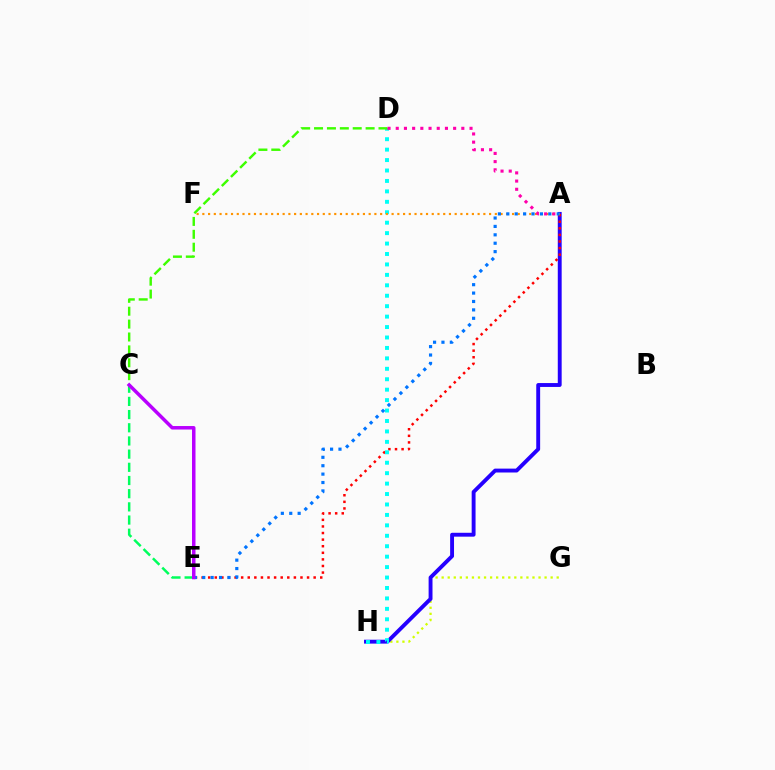{('G', 'H'): [{'color': '#d1ff00', 'line_style': 'dotted', 'thickness': 1.65}], ('A', 'H'): [{'color': '#2500ff', 'line_style': 'solid', 'thickness': 2.8}], ('A', 'E'): [{'color': '#ff0000', 'line_style': 'dotted', 'thickness': 1.79}, {'color': '#0074ff', 'line_style': 'dotted', 'thickness': 2.28}], ('D', 'H'): [{'color': '#00fff6', 'line_style': 'dotted', 'thickness': 2.84}], ('C', 'D'): [{'color': '#3dff00', 'line_style': 'dashed', 'thickness': 1.75}], ('A', 'F'): [{'color': '#ff9400', 'line_style': 'dotted', 'thickness': 1.56}], ('C', 'E'): [{'color': '#00ff5c', 'line_style': 'dashed', 'thickness': 1.79}, {'color': '#b900ff', 'line_style': 'solid', 'thickness': 2.51}], ('A', 'D'): [{'color': '#ff00ac', 'line_style': 'dotted', 'thickness': 2.23}]}